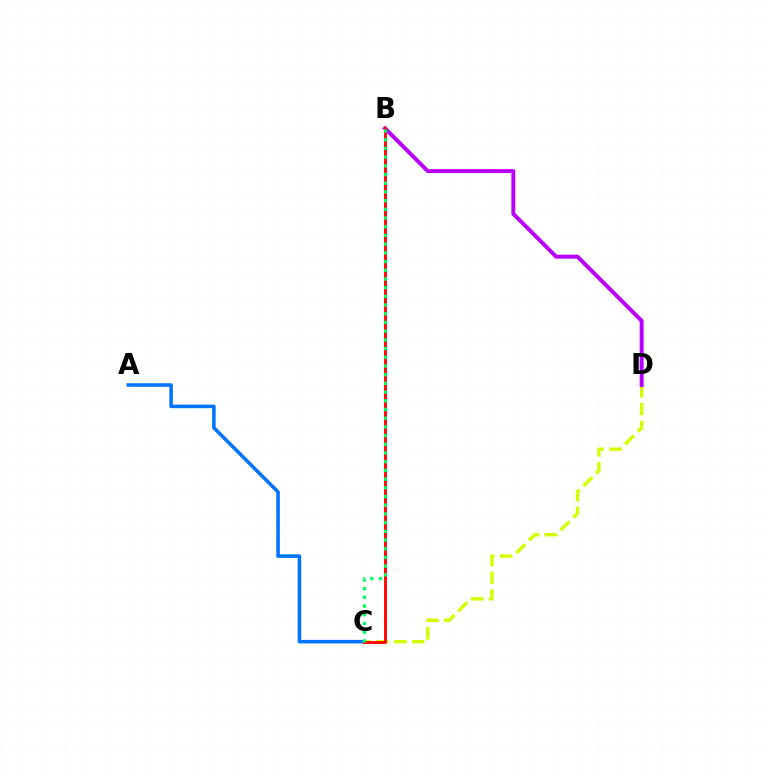{('C', 'D'): [{'color': '#d1ff00', 'line_style': 'dashed', 'thickness': 2.43}], ('B', 'D'): [{'color': '#b900ff', 'line_style': 'solid', 'thickness': 2.84}], ('A', 'C'): [{'color': '#0074ff', 'line_style': 'solid', 'thickness': 2.55}], ('B', 'C'): [{'color': '#ff0000', 'line_style': 'solid', 'thickness': 2.04}, {'color': '#00ff5c', 'line_style': 'dotted', 'thickness': 2.36}]}